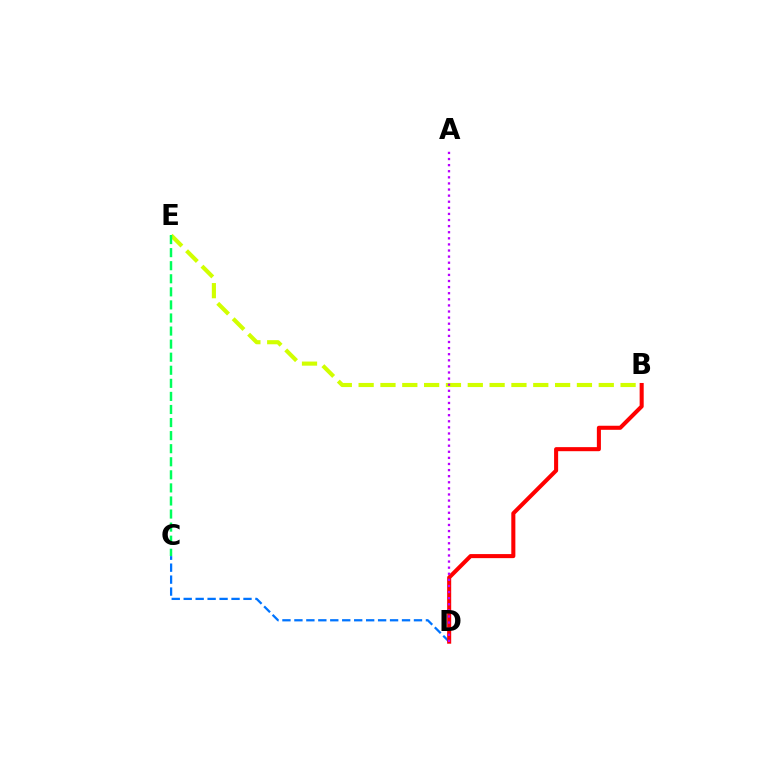{('C', 'D'): [{'color': '#0074ff', 'line_style': 'dashed', 'thickness': 1.62}], ('B', 'D'): [{'color': '#ff0000', 'line_style': 'solid', 'thickness': 2.92}], ('B', 'E'): [{'color': '#d1ff00', 'line_style': 'dashed', 'thickness': 2.97}], ('A', 'D'): [{'color': '#b900ff', 'line_style': 'dotted', 'thickness': 1.66}], ('C', 'E'): [{'color': '#00ff5c', 'line_style': 'dashed', 'thickness': 1.78}]}